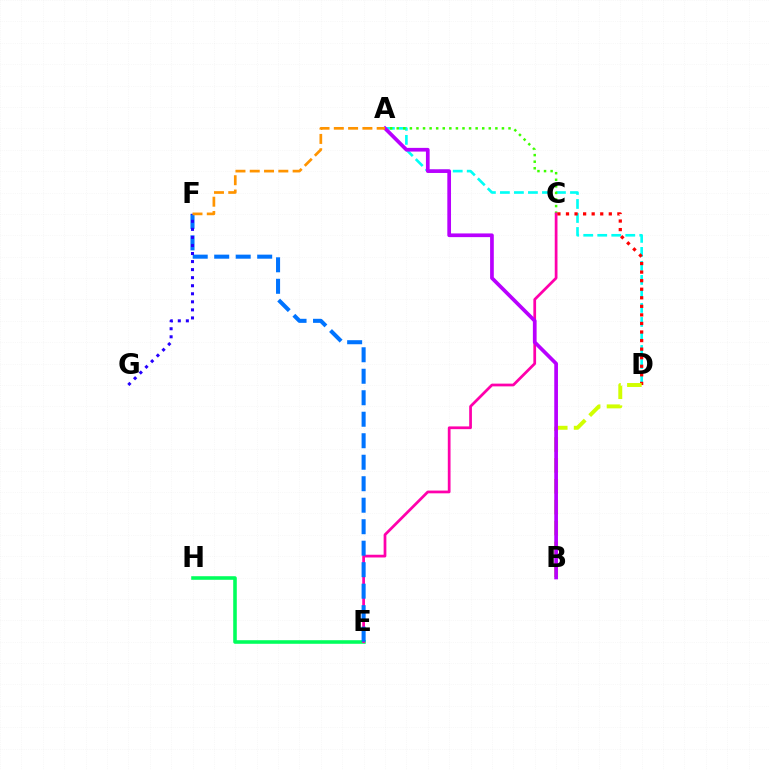{('E', 'H'): [{'color': '#00ff5c', 'line_style': 'solid', 'thickness': 2.58}], ('A', 'D'): [{'color': '#00fff6', 'line_style': 'dashed', 'thickness': 1.9}], ('A', 'C'): [{'color': '#3dff00', 'line_style': 'dotted', 'thickness': 1.79}], ('C', 'E'): [{'color': '#ff00ac', 'line_style': 'solid', 'thickness': 1.97}], ('C', 'D'): [{'color': '#ff0000', 'line_style': 'dotted', 'thickness': 2.33}], ('E', 'F'): [{'color': '#0074ff', 'line_style': 'dashed', 'thickness': 2.92}], ('B', 'D'): [{'color': '#d1ff00', 'line_style': 'dashed', 'thickness': 2.84}], ('F', 'G'): [{'color': '#2500ff', 'line_style': 'dotted', 'thickness': 2.19}], ('A', 'B'): [{'color': '#b900ff', 'line_style': 'solid', 'thickness': 2.66}], ('A', 'F'): [{'color': '#ff9400', 'line_style': 'dashed', 'thickness': 1.94}]}